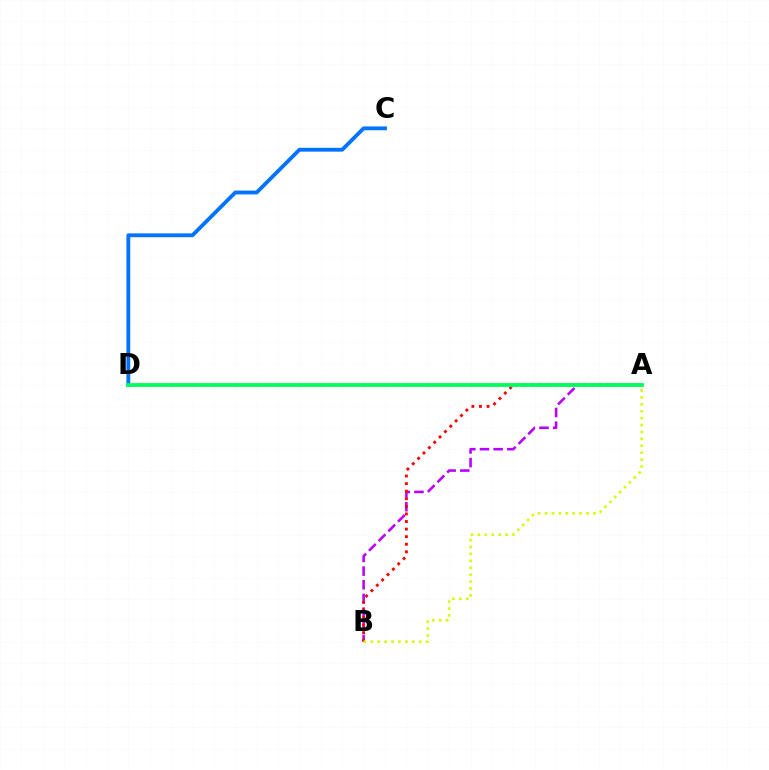{('C', 'D'): [{'color': '#0074ff', 'line_style': 'solid', 'thickness': 2.76}], ('A', 'B'): [{'color': '#b900ff', 'line_style': 'dashed', 'thickness': 1.86}, {'color': '#ff0000', 'line_style': 'dotted', 'thickness': 2.06}, {'color': '#d1ff00', 'line_style': 'dotted', 'thickness': 1.88}], ('A', 'D'): [{'color': '#00ff5c', 'line_style': 'solid', 'thickness': 2.73}]}